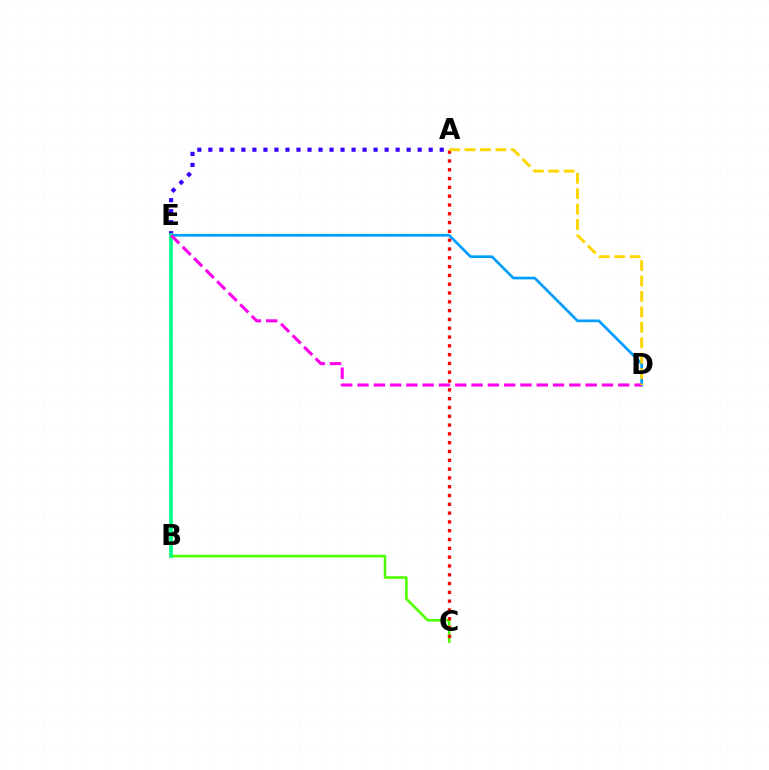{('A', 'E'): [{'color': '#3700ff', 'line_style': 'dotted', 'thickness': 2.99}], ('B', 'C'): [{'color': '#4fff00', 'line_style': 'solid', 'thickness': 1.86}], ('A', 'C'): [{'color': '#ff0000', 'line_style': 'dotted', 'thickness': 2.39}], ('D', 'E'): [{'color': '#009eff', 'line_style': 'solid', 'thickness': 1.94}, {'color': '#ff00ed', 'line_style': 'dashed', 'thickness': 2.21}], ('B', 'E'): [{'color': '#00ff86', 'line_style': 'solid', 'thickness': 2.61}], ('A', 'D'): [{'color': '#ffd500', 'line_style': 'dashed', 'thickness': 2.1}]}